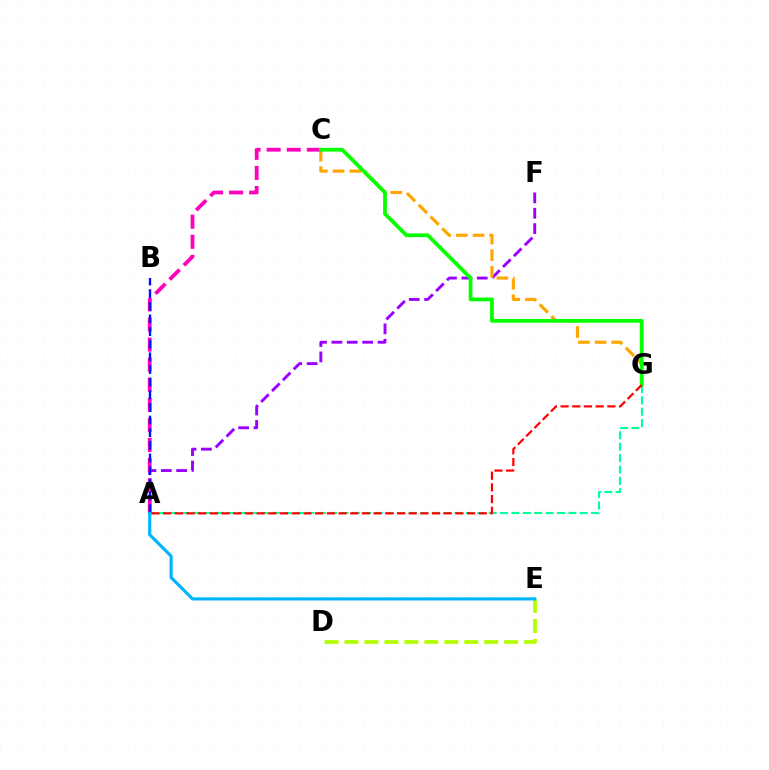{('A', 'F'): [{'color': '#9b00ff', 'line_style': 'dashed', 'thickness': 2.09}], ('C', 'G'): [{'color': '#ffa500', 'line_style': 'dashed', 'thickness': 2.26}, {'color': '#08ff00', 'line_style': 'solid', 'thickness': 2.72}], ('A', 'C'): [{'color': '#ff00bd', 'line_style': 'dashed', 'thickness': 2.73}], ('A', 'G'): [{'color': '#00ff9d', 'line_style': 'dashed', 'thickness': 1.55}, {'color': '#ff0000', 'line_style': 'dashed', 'thickness': 1.59}], ('D', 'E'): [{'color': '#b3ff00', 'line_style': 'dashed', 'thickness': 2.71}], ('A', 'B'): [{'color': '#0010ff', 'line_style': 'dashed', 'thickness': 1.72}], ('A', 'E'): [{'color': '#00b5ff', 'line_style': 'solid', 'thickness': 2.27}]}